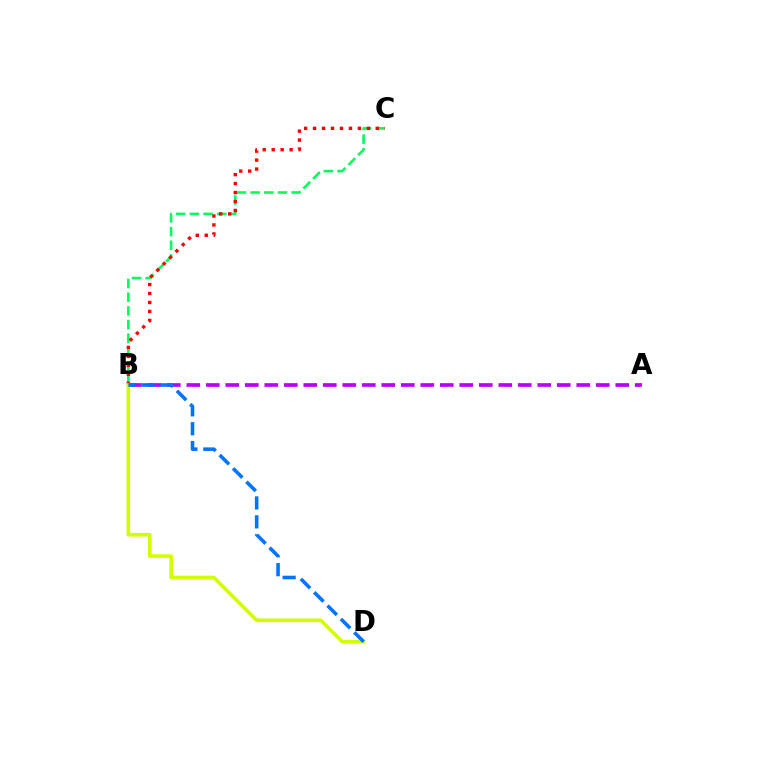{('B', 'C'): [{'color': '#00ff5c', 'line_style': 'dashed', 'thickness': 1.86}, {'color': '#ff0000', 'line_style': 'dotted', 'thickness': 2.44}], ('A', 'B'): [{'color': '#b900ff', 'line_style': 'dashed', 'thickness': 2.65}], ('B', 'D'): [{'color': '#d1ff00', 'line_style': 'solid', 'thickness': 2.63}, {'color': '#0074ff', 'line_style': 'dashed', 'thickness': 2.57}]}